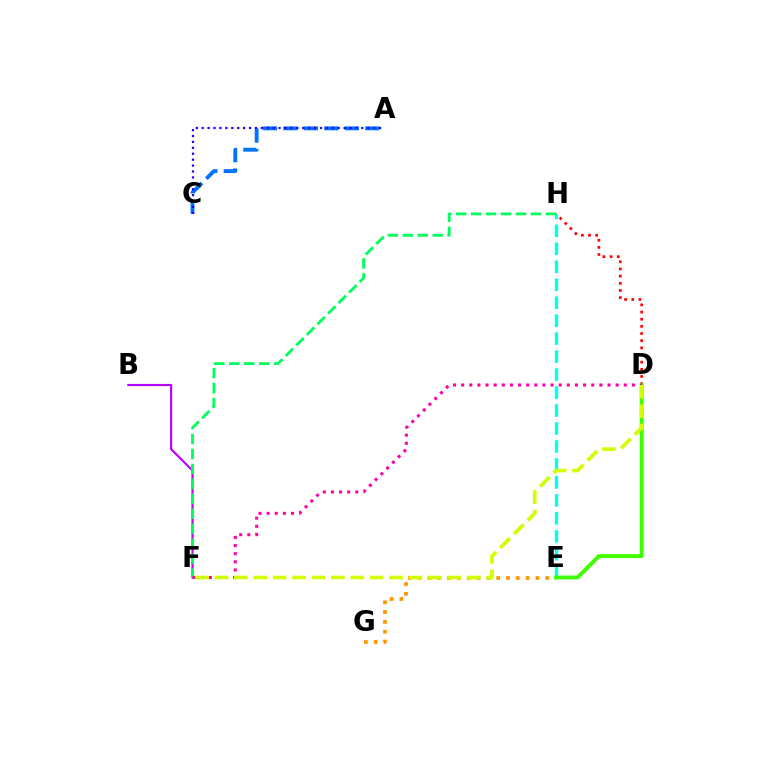{('E', 'G'): [{'color': '#ff9400', 'line_style': 'dotted', 'thickness': 2.67}], ('A', 'C'): [{'color': '#0074ff', 'line_style': 'dashed', 'thickness': 2.78}, {'color': '#2500ff', 'line_style': 'dotted', 'thickness': 1.61}], ('D', 'H'): [{'color': '#ff0000', 'line_style': 'dotted', 'thickness': 1.95}], ('B', 'F'): [{'color': '#b900ff', 'line_style': 'solid', 'thickness': 1.55}], ('E', 'H'): [{'color': '#00fff6', 'line_style': 'dashed', 'thickness': 2.44}], ('D', 'E'): [{'color': '#3dff00', 'line_style': 'solid', 'thickness': 2.81}], ('F', 'H'): [{'color': '#00ff5c', 'line_style': 'dashed', 'thickness': 2.03}], ('D', 'F'): [{'color': '#ff00ac', 'line_style': 'dotted', 'thickness': 2.21}, {'color': '#d1ff00', 'line_style': 'dashed', 'thickness': 2.64}]}